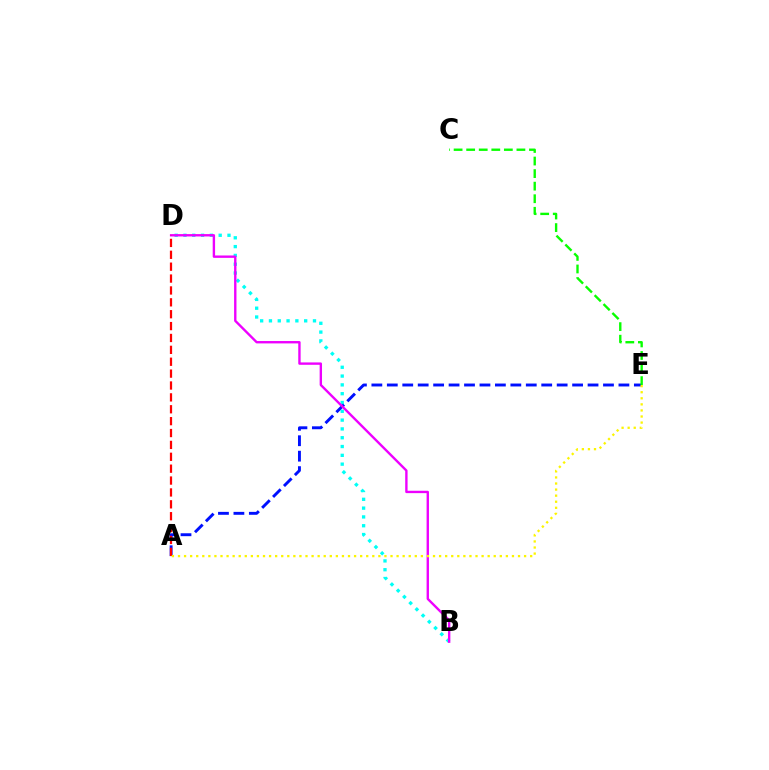{('B', 'D'): [{'color': '#00fff6', 'line_style': 'dotted', 'thickness': 2.39}, {'color': '#ee00ff', 'line_style': 'solid', 'thickness': 1.71}], ('A', 'E'): [{'color': '#0010ff', 'line_style': 'dashed', 'thickness': 2.1}, {'color': '#fcf500', 'line_style': 'dotted', 'thickness': 1.65}], ('C', 'E'): [{'color': '#08ff00', 'line_style': 'dashed', 'thickness': 1.71}], ('A', 'D'): [{'color': '#ff0000', 'line_style': 'dashed', 'thickness': 1.61}]}